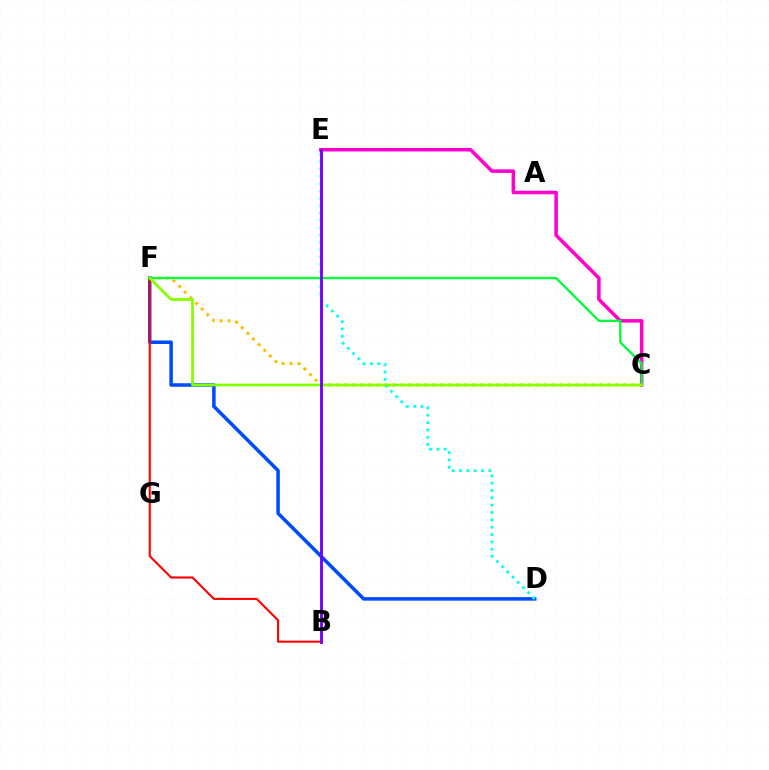{('C', 'F'): [{'color': '#ffbd00', 'line_style': 'dotted', 'thickness': 2.16}, {'color': '#00ff39', 'line_style': 'solid', 'thickness': 1.67}, {'color': '#84ff00', 'line_style': 'solid', 'thickness': 2.01}], ('D', 'F'): [{'color': '#004bff', 'line_style': 'solid', 'thickness': 2.53}], ('C', 'E'): [{'color': '#ff00cf', 'line_style': 'solid', 'thickness': 2.52}], ('D', 'E'): [{'color': '#00fff6', 'line_style': 'dotted', 'thickness': 1.99}], ('B', 'F'): [{'color': '#ff0000', 'line_style': 'solid', 'thickness': 1.51}], ('B', 'E'): [{'color': '#7200ff', 'line_style': 'solid', 'thickness': 2.05}]}